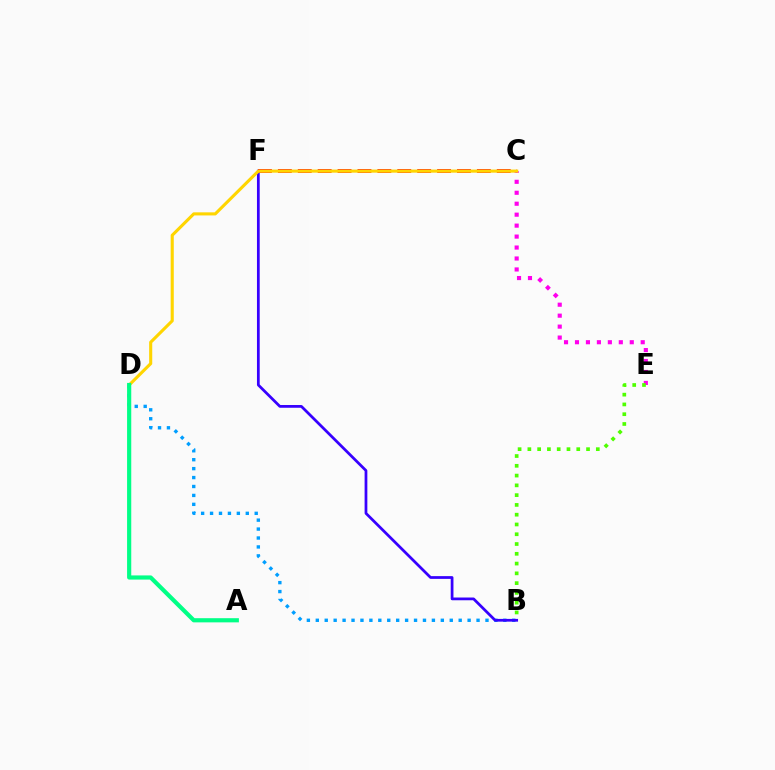{('C', 'E'): [{'color': '#ff00ed', 'line_style': 'dotted', 'thickness': 2.98}], ('B', 'E'): [{'color': '#4fff00', 'line_style': 'dotted', 'thickness': 2.66}], ('B', 'D'): [{'color': '#009eff', 'line_style': 'dotted', 'thickness': 2.43}], ('B', 'F'): [{'color': '#3700ff', 'line_style': 'solid', 'thickness': 1.98}], ('C', 'F'): [{'color': '#ff0000', 'line_style': 'dashed', 'thickness': 2.7}], ('C', 'D'): [{'color': '#ffd500', 'line_style': 'solid', 'thickness': 2.23}], ('A', 'D'): [{'color': '#00ff86', 'line_style': 'solid', 'thickness': 3.0}]}